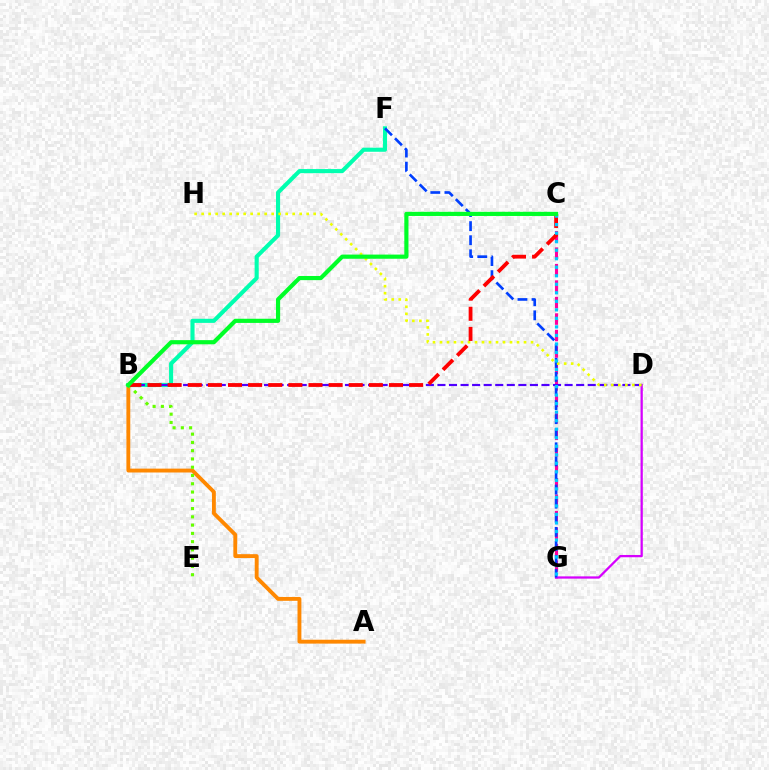{('C', 'G'): [{'color': '#ff00a0', 'line_style': 'dashed', 'thickness': 2.24}, {'color': '#00c7ff', 'line_style': 'dotted', 'thickness': 2.32}], ('D', 'G'): [{'color': '#d600ff', 'line_style': 'solid', 'thickness': 1.63}], ('A', 'B'): [{'color': '#ff8800', 'line_style': 'solid', 'thickness': 2.79}], ('B', 'F'): [{'color': '#00ffaf', 'line_style': 'solid', 'thickness': 2.95}], ('B', 'D'): [{'color': '#4f00ff', 'line_style': 'dashed', 'thickness': 1.57}], ('B', 'E'): [{'color': '#66ff00', 'line_style': 'dotted', 'thickness': 2.25}], ('F', 'G'): [{'color': '#003fff', 'line_style': 'dashed', 'thickness': 1.91}], ('D', 'H'): [{'color': '#eeff00', 'line_style': 'dotted', 'thickness': 1.9}], ('B', 'C'): [{'color': '#ff0000', 'line_style': 'dashed', 'thickness': 2.73}, {'color': '#00ff27', 'line_style': 'solid', 'thickness': 3.0}]}